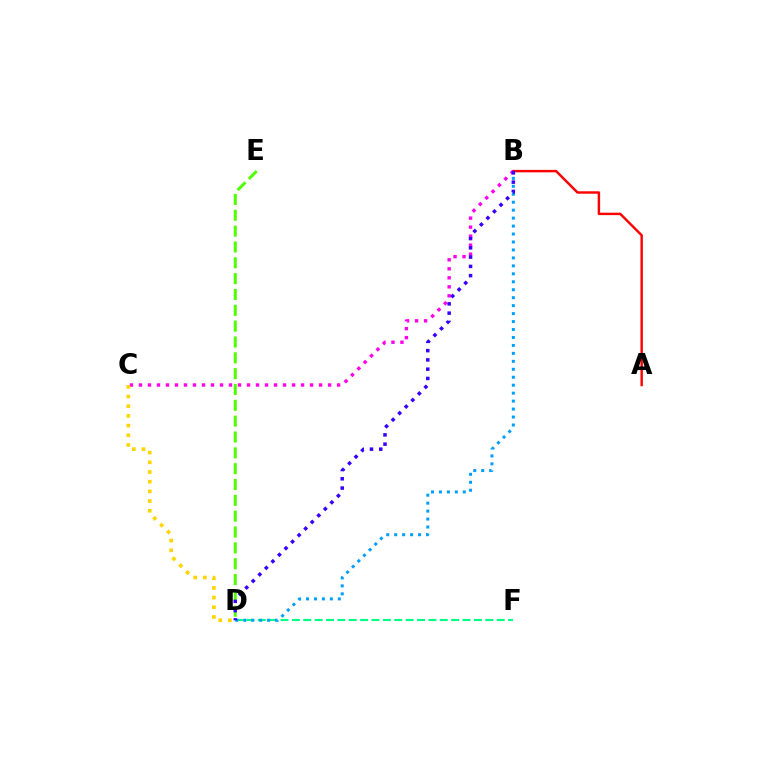{('A', 'B'): [{'color': '#ff0000', 'line_style': 'solid', 'thickness': 1.76}], ('D', 'F'): [{'color': '#00ff86', 'line_style': 'dashed', 'thickness': 1.55}], ('B', 'C'): [{'color': '#ff00ed', 'line_style': 'dotted', 'thickness': 2.45}], ('D', 'E'): [{'color': '#4fff00', 'line_style': 'dashed', 'thickness': 2.15}], ('B', 'D'): [{'color': '#009eff', 'line_style': 'dotted', 'thickness': 2.16}, {'color': '#3700ff', 'line_style': 'dotted', 'thickness': 2.52}], ('C', 'D'): [{'color': '#ffd500', 'line_style': 'dotted', 'thickness': 2.63}]}